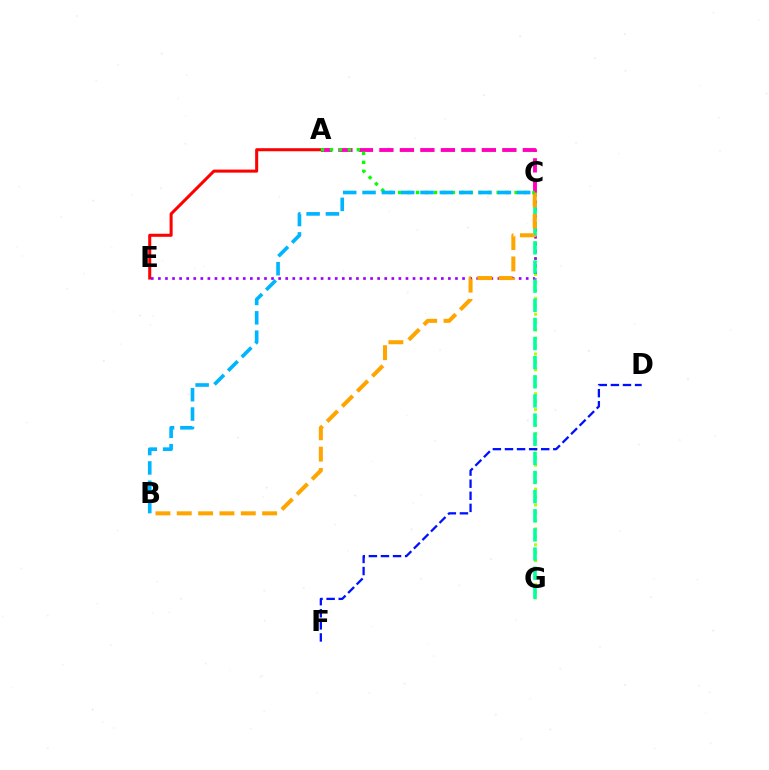{('C', 'G'): [{'color': '#b3ff00', 'line_style': 'dotted', 'thickness': 2.16}, {'color': '#00ff9d', 'line_style': 'dashed', 'thickness': 2.6}], ('A', 'C'): [{'color': '#ff00bd', 'line_style': 'dashed', 'thickness': 2.78}, {'color': '#08ff00', 'line_style': 'dotted', 'thickness': 2.43}], ('D', 'F'): [{'color': '#0010ff', 'line_style': 'dashed', 'thickness': 1.64}], ('A', 'E'): [{'color': '#ff0000', 'line_style': 'solid', 'thickness': 2.19}], ('C', 'E'): [{'color': '#9b00ff', 'line_style': 'dotted', 'thickness': 1.92}], ('B', 'C'): [{'color': '#ffa500', 'line_style': 'dashed', 'thickness': 2.9}, {'color': '#00b5ff', 'line_style': 'dashed', 'thickness': 2.63}]}